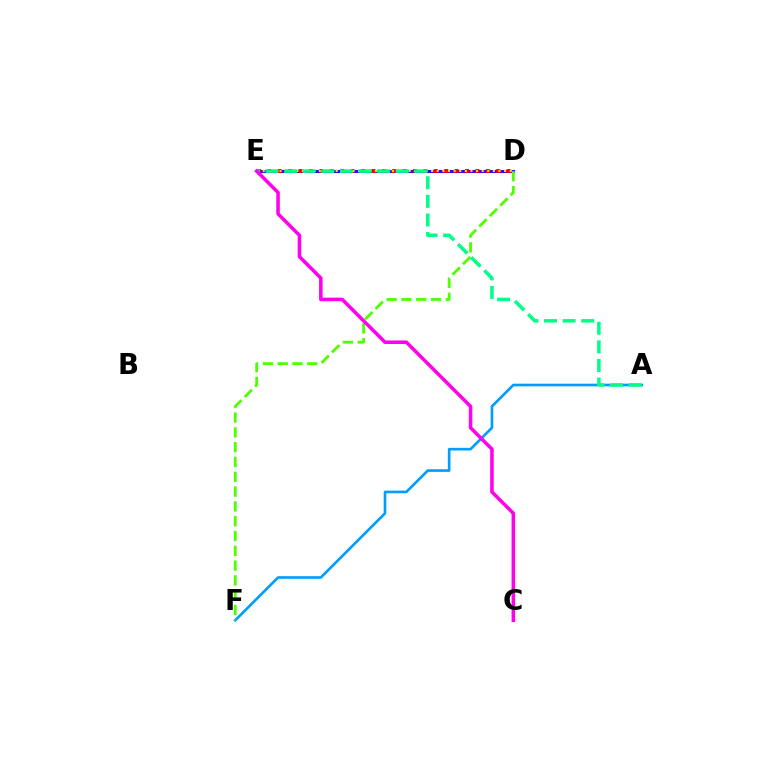{('D', 'E'): [{'color': '#3700ff', 'line_style': 'solid', 'thickness': 2.21}, {'color': '#ff0000', 'line_style': 'dotted', 'thickness': 2.83}, {'color': '#ffd500', 'line_style': 'dotted', 'thickness': 1.53}], ('A', 'F'): [{'color': '#009eff', 'line_style': 'solid', 'thickness': 1.91}], ('D', 'F'): [{'color': '#4fff00', 'line_style': 'dashed', 'thickness': 2.01}], ('A', 'E'): [{'color': '#00ff86', 'line_style': 'dashed', 'thickness': 2.53}], ('C', 'E'): [{'color': '#ff00ed', 'line_style': 'solid', 'thickness': 2.54}]}